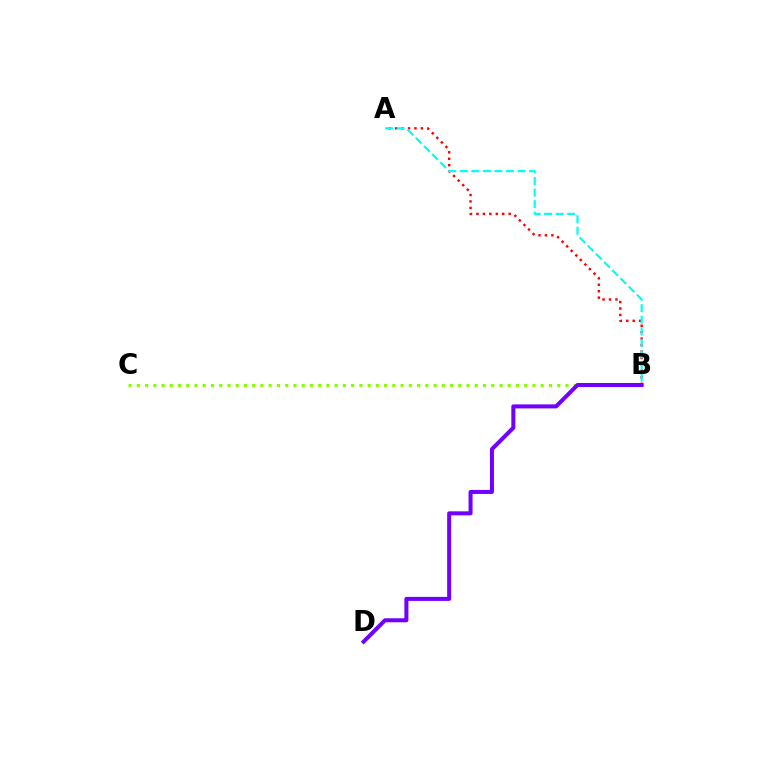{('B', 'C'): [{'color': '#84ff00', 'line_style': 'dotted', 'thickness': 2.24}], ('A', 'B'): [{'color': '#ff0000', 'line_style': 'dotted', 'thickness': 1.75}, {'color': '#00fff6', 'line_style': 'dashed', 'thickness': 1.57}], ('B', 'D'): [{'color': '#7200ff', 'line_style': 'solid', 'thickness': 2.89}]}